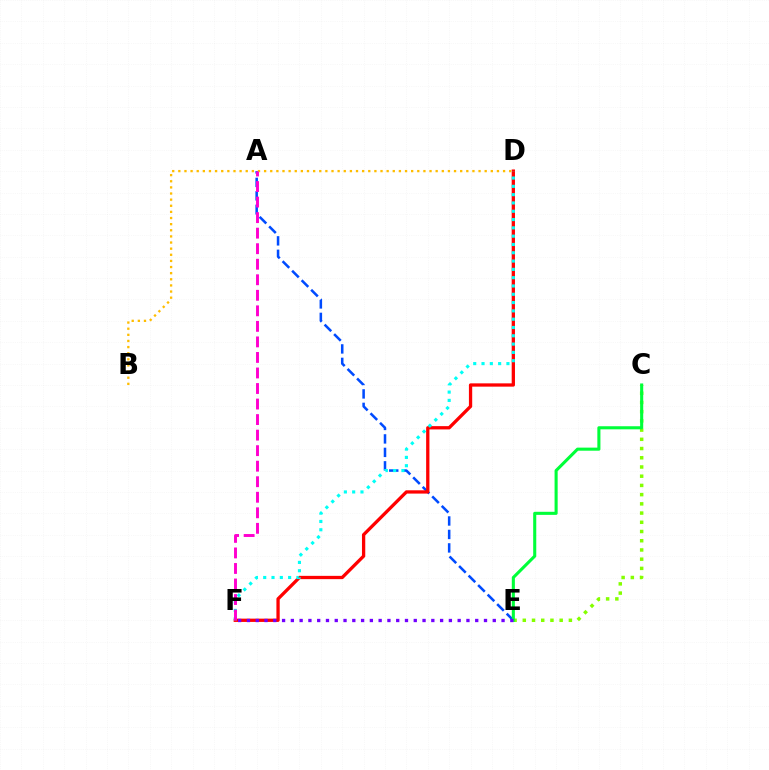{('A', 'E'): [{'color': '#004bff', 'line_style': 'dashed', 'thickness': 1.83}], ('C', 'E'): [{'color': '#84ff00', 'line_style': 'dotted', 'thickness': 2.5}, {'color': '#00ff39', 'line_style': 'solid', 'thickness': 2.22}], ('D', 'F'): [{'color': '#ff0000', 'line_style': 'solid', 'thickness': 2.37}, {'color': '#00fff6', 'line_style': 'dotted', 'thickness': 2.26}], ('E', 'F'): [{'color': '#7200ff', 'line_style': 'dotted', 'thickness': 2.39}], ('B', 'D'): [{'color': '#ffbd00', 'line_style': 'dotted', 'thickness': 1.66}], ('A', 'F'): [{'color': '#ff00cf', 'line_style': 'dashed', 'thickness': 2.11}]}